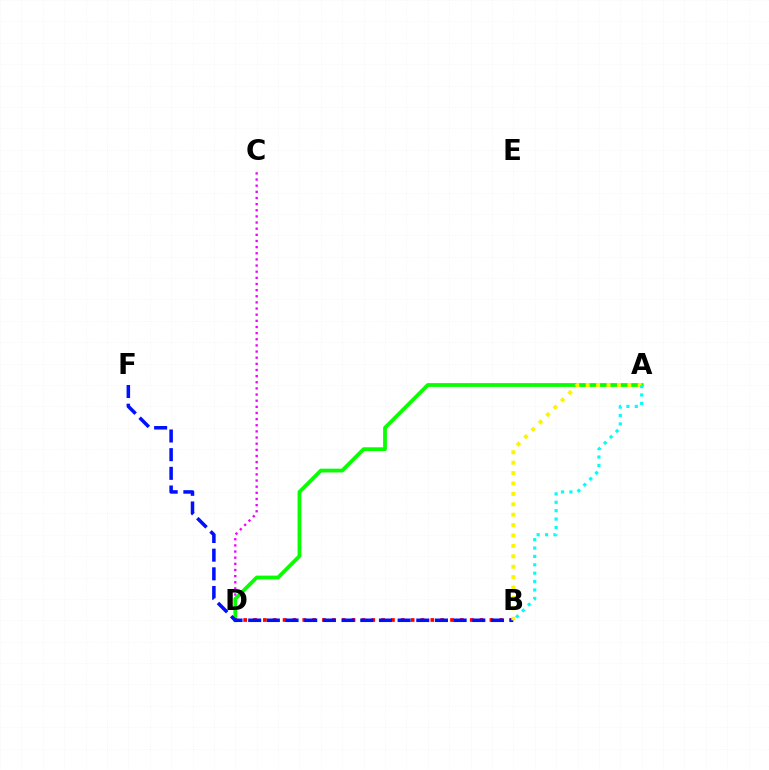{('C', 'D'): [{'color': '#ee00ff', 'line_style': 'dotted', 'thickness': 1.67}], ('A', 'D'): [{'color': '#08ff00', 'line_style': 'solid', 'thickness': 2.72}], ('B', 'D'): [{'color': '#ff0000', 'line_style': 'dotted', 'thickness': 2.68}], ('B', 'F'): [{'color': '#0010ff', 'line_style': 'dashed', 'thickness': 2.54}], ('A', 'B'): [{'color': '#fcf500', 'line_style': 'dotted', 'thickness': 2.83}, {'color': '#00fff6', 'line_style': 'dotted', 'thickness': 2.28}]}